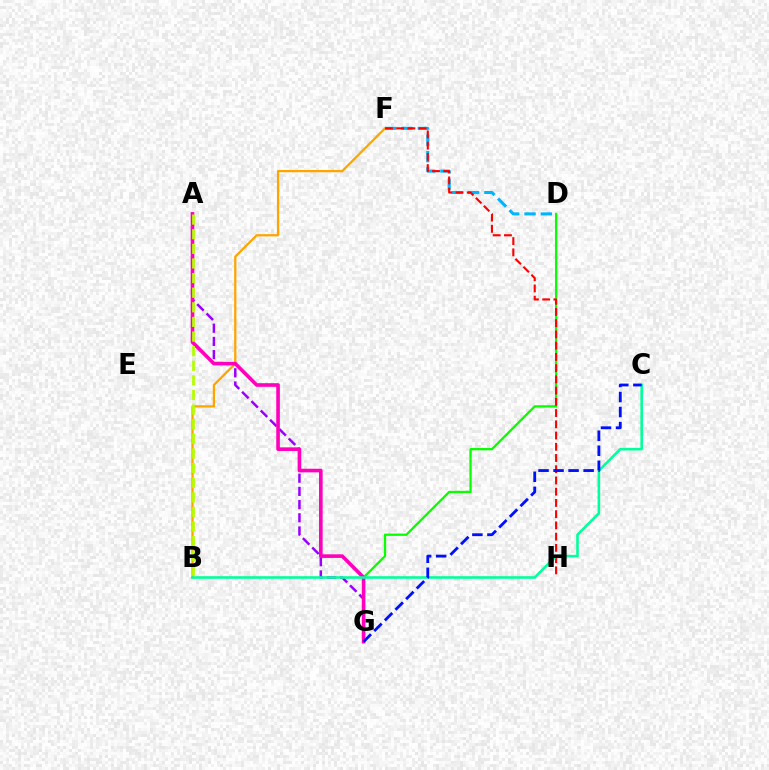{('A', 'G'): [{'color': '#9b00ff', 'line_style': 'dashed', 'thickness': 1.79}, {'color': '#ff00bd', 'line_style': 'solid', 'thickness': 2.61}], ('D', 'F'): [{'color': '#00b5ff', 'line_style': 'dashed', 'thickness': 2.22}], ('D', 'G'): [{'color': '#08ff00', 'line_style': 'solid', 'thickness': 1.64}], ('B', 'F'): [{'color': '#ffa500', 'line_style': 'solid', 'thickness': 1.64}], ('F', 'H'): [{'color': '#ff0000', 'line_style': 'dashed', 'thickness': 1.53}], ('B', 'C'): [{'color': '#00ff9d', 'line_style': 'solid', 'thickness': 1.86}], ('C', 'G'): [{'color': '#0010ff', 'line_style': 'dashed', 'thickness': 2.04}], ('A', 'B'): [{'color': '#b3ff00', 'line_style': 'dashed', 'thickness': 1.99}]}